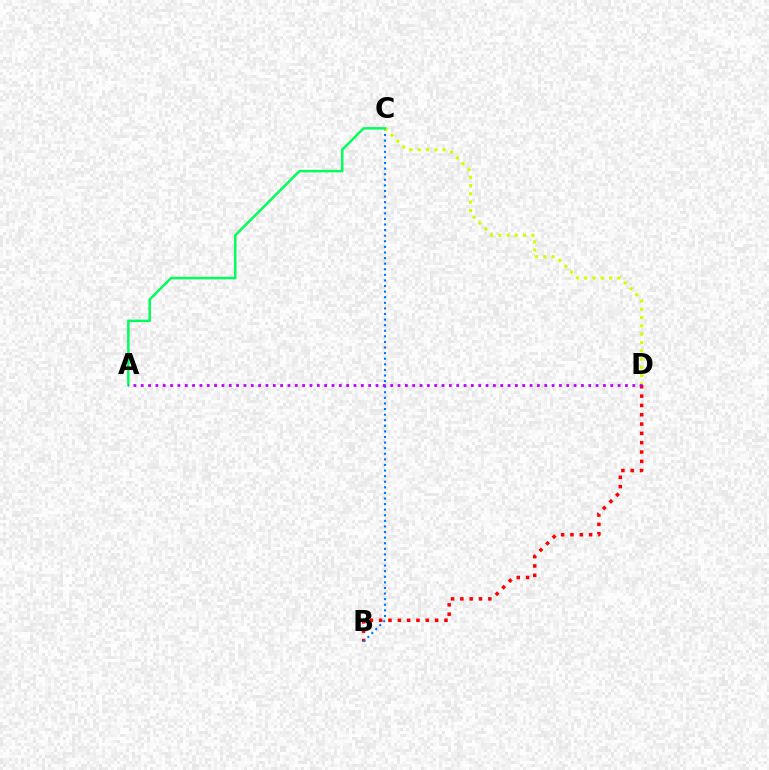{('B', 'D'): [{'color': '#ff0000', 'line_style': 'dotted', 'thickness': 2.53}], ('B', 'C'): [{'color': '#0074ff', 'line_style': 'dotted', 'thickness': 1.52}], ('C', 'D'): [{'color': '#d1ff00', 'line_style': 'dotted', 'thickness': 2.25}], ('A', 'C'): [{'color': '#00ff5c', 'line_style': 'solid', 'thickness': 1.78}], ('A', 'D'): [{'color': '#b900ff', 'line_style': 'dotted', 'thickness': 1.99}]}